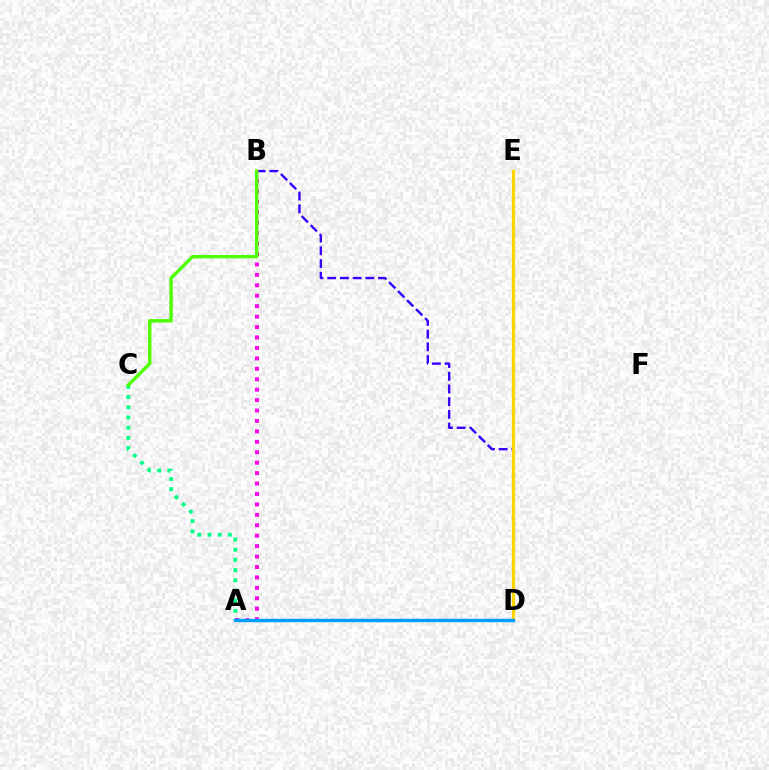{('D', 'E'): [{'color': '#ff0000', 'line_style': 'solid', 'thickness': 1.96}, {'color': '#ffd500', 'line_style': 'solid', 'thickness': 2.32}], ('B', 'D'): [{'color': '#3700ff', 'line_style': 'dashed', 'thickness': 1.73}], ('A', 'B'): [{'color': '#ff00ed', 'line_style': 'dotted', 'thickness': 2.83}], ('A', 'C'): [{'color': '#00ff86', 'line_style': 'dotted', 'thickness': 2.77}], ('A', 'D'): [{'color': '#009eff', 'line_style': 'solid', 'thickness': 2.47}], ('B', 'C'): [{'color': '#4fff00', 'line_style': 'solid', 'thickness': 2.45}]}